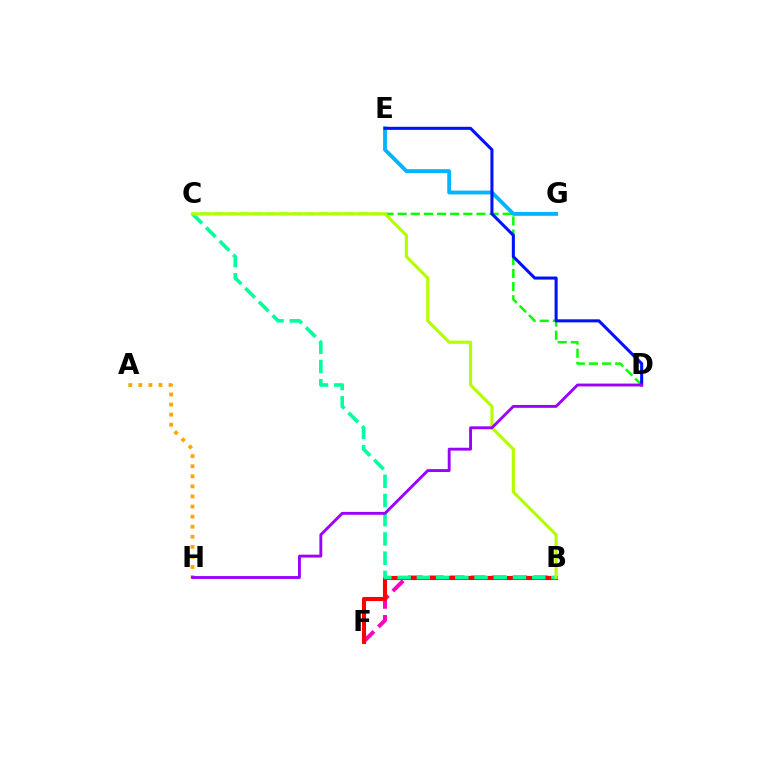{('C', 'D'): [{'color': '#08ff00', 'line_style': 'dashed', 'thickness': 1.78}], ('E', 'G'): [{'color': '#00b5ff', 'line_style': 'solid', 'thickness': 2.77}], ('B', 'F'): [{'color': '#ff00bd', 'line_style': 'dashed', 'thickness': 2.84}, {'color': '#ff0000', 'line_style': 'solid', 'thickness': 2.95}], ('A', 'H'): [{'color': '#ffa500', 'line_style': 'dotted', 'thickness': 2.74}], ('B', 'C'): [{'color': '#00ff9d', 'line_style': 'dashed', 'thickness': 2.61}, {'color': '#b3ff00', 'line_style': 'solid', 'thickness': 2.28}], ('D', 'E'): [{'color': '#0010ff', 'line_style': 'solid', 'thickness': 2.2}], ('D', 'H'): [{'color': '#9b00ff', 'line_style': 'solid', 'thickness': 2.06}]}